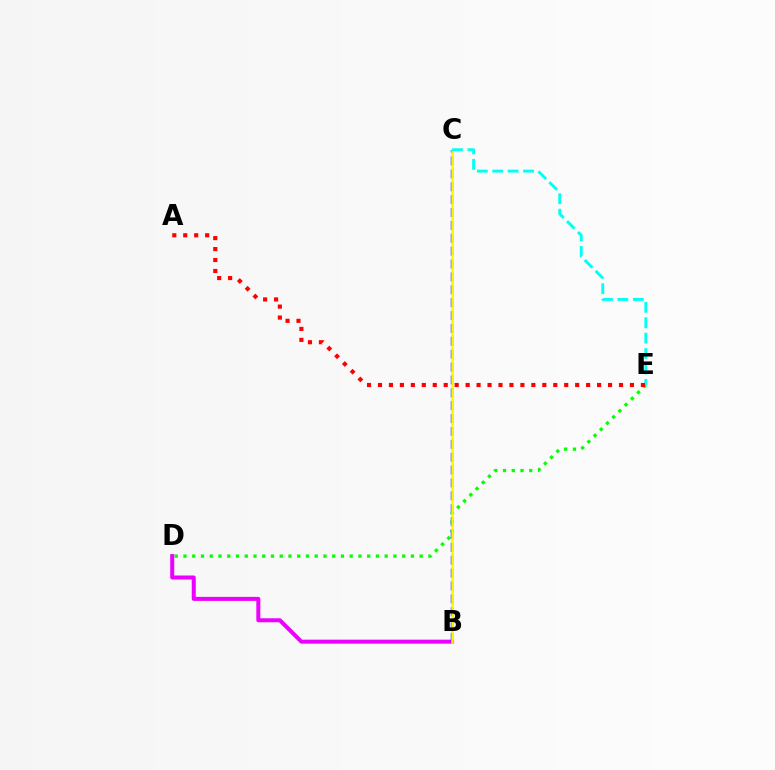{('D', 'E'): [{'color': '#08ff00', 'line_style': 'dotted', 'thickness': 2.38}], ('B', 'D'): [{'color': '#ee00ff', 'line_style': 'solid', 'thickness': 2.89}], ('B', 'C'): [{'color': '#0010ff', 'line_style': 'dashed', 'thickness': 1.75}, {'color': '#fcf500', 'line_style': 'solid', 'thickness': 1.8}], ('C', 'E'): [{'color': '#00fff6', 'line_style': 'dashed', 'thickness': 2.09}], ('A', 'E'): [{'color': '#ff0000', 'line_style': 'dotted', 'thickness': 2.98}]}